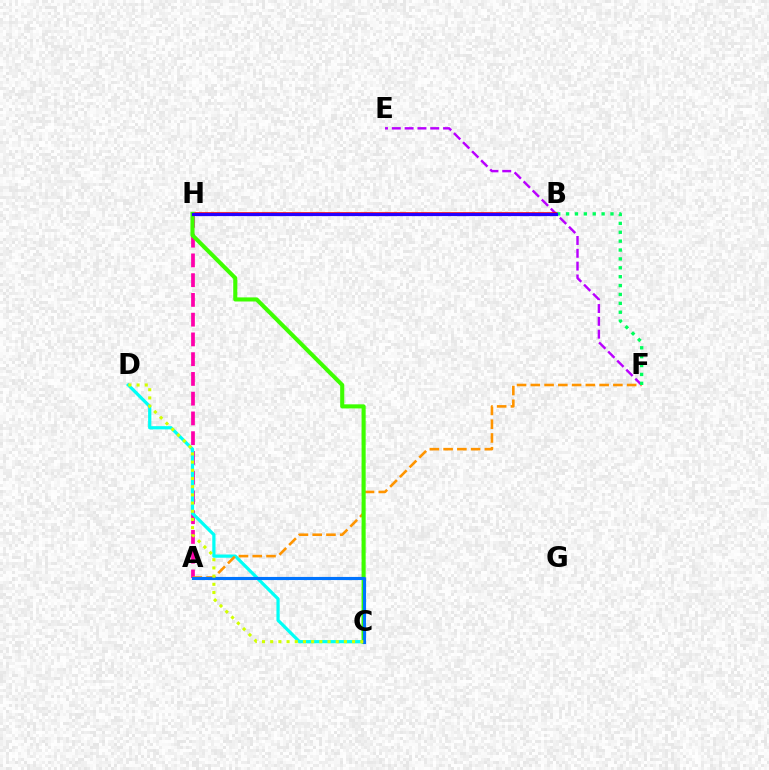{('A', 'H'): [{'color': '#ff00ac', 'line_style': 'dashed', 'thickness': 2.68}], ('E', 'F'): [{'color': '#b900ff', 'line_style': 'dashed', 'thickness': 1.74}], ('B', 'H'): [{'color': '#ff0000', 'line_style': 'solid', 'thickness': 2.56}, {'color': '#2500ff', 'line_style': 'solid', 'thickness': 2.31}], ('C', 'D'): [{'color': '#00fff6', 'line_style': 'solid', 'thickness': 2.32}, {'color': '#d1ff00', 'line_style': 'dotted', 'thickness': 2.23}], ('A', 'F'): [{'color': '#ff9400', 'line_style': 'dashed', 'thickness': 1.87}], ('C', 'H'): [{'color': '#3dff00', 'line_style': 'solid', 'thickness': 2.95}], ('B', 'F'): [{'color': '#00ff5c', 'line_style': 'dotted', 'thickness': 2.41}], ('A', 'C'): [{'color': '#0074ff', 'line_style': 'solid', 'thickness': 2.25}]}